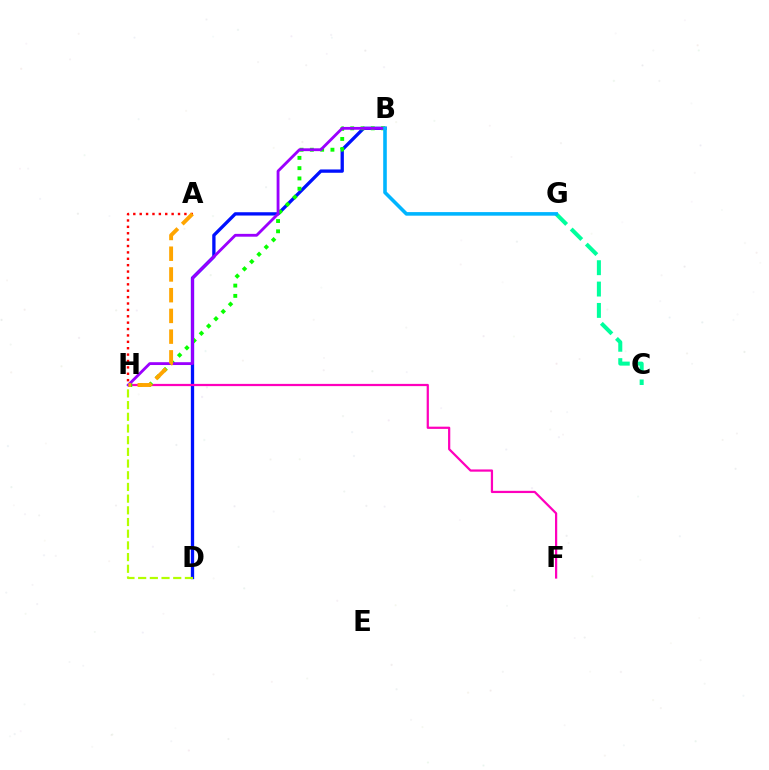{('B', 'D'): [{'color': '#0010ff', 'line_style': 'solid', 'thickness': 2.38}], ('F', 'H'): [{'color': '#ff00bd', 'line_style': 'solid', 'thickness': 1.61}], ('C', 'G'): [{'color': '#00ff9d', 'line_style': 'dashed', 'thickness': 2.9}], ('D', 'H'): [{'color': '#b3ff00', 'line_style': 'dashed', 'thickness': 1.59}], ('A', 'H'): [{'color': '#ff0000', 'line_style': 'dotted', 'thickness': 1.74}, {'color': '#ffa500', 'line_style': 'dashed', 'thickness': 2.82}], ('B', 'H'): [{'color': '#08ff00', 'line_style': 'dotted', 'thickness': 2.79}, {'color': '#9b00ff', 'line_style': 'solid', 'thickness': 2.04}], ('B', 'G'): [{'color': '#00b5ff', 'line_style': 'solid', 'thickness': 2.58}]}